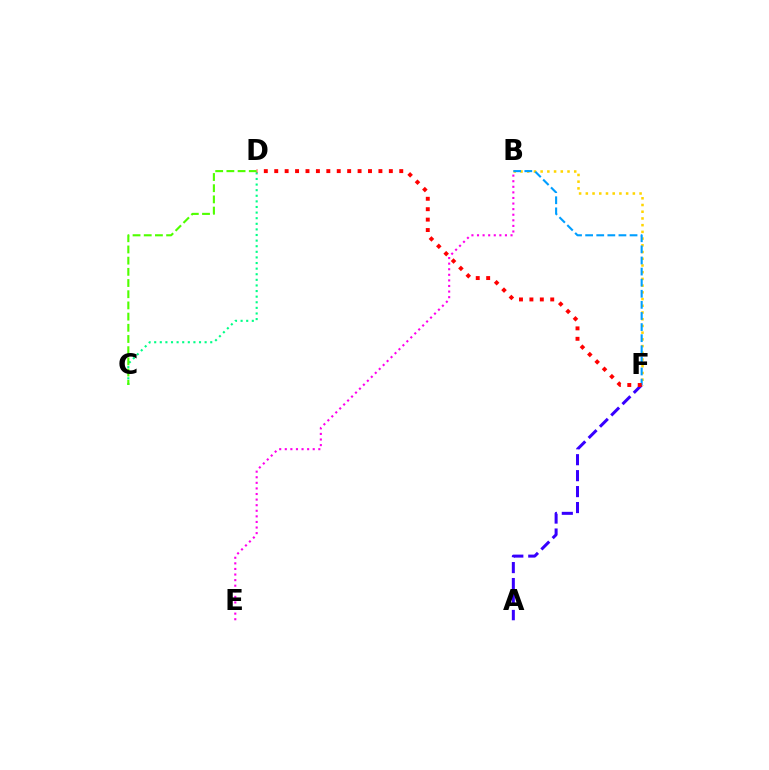{('B', 'F'): [{'color': '#ffd500', 'line_style': 'dotted', 'thickness': 1.83}, {'color': '#009eff', 'line_style': 'dashed', 'thickness': 1.51}], ('A', 'F'): [{'color': '#3700ff', 'line_style': 'dashed', 'thickness': 2.17}], ('C', 'D'): [{'color': '#00ff86', 'line_style': 'dotted', 'thickness': 1.52}, {'color': '#4fff00', 'line_style': 'dashed', 'thickness': 1.52}], ('D', 'F'): [{'color': '#ff0000', 'line_style': 'dotted', 'thickness': 2.83}], ('B', 'E'): [{'color': '#ff00ed', 'line_style': 'dotted', 'thickness': 1.52}]}